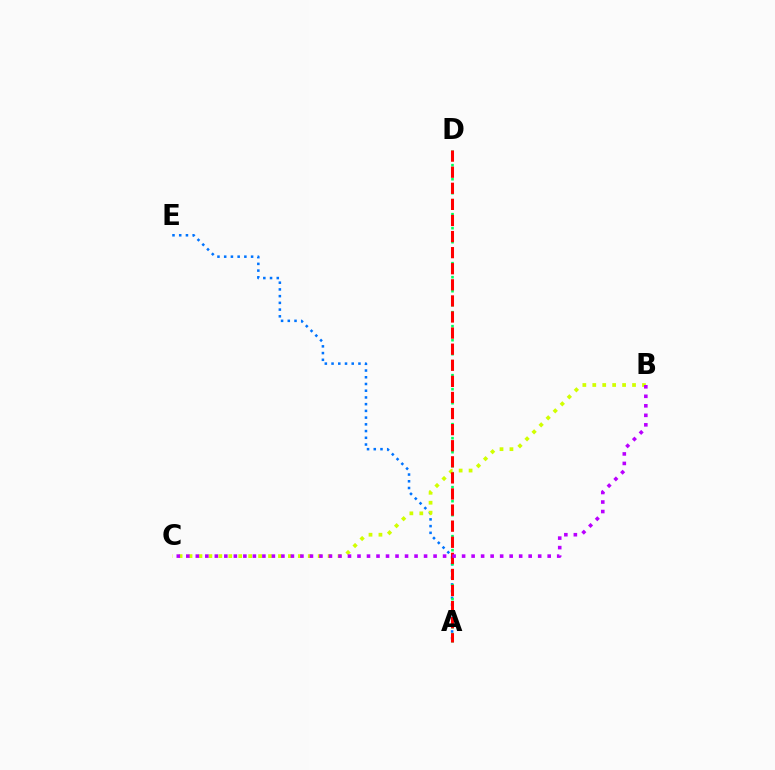{('A', 'E'): [{'color': '#0074ff', 'line_style': 'dotted', 'thickness': 1.83}], ('A', 'D'): [{'color': '#00ff5c', 'line_style': 'dotted', 'thickness': 1.9}, {'color': '#ff0000', 'line_style': 'dashed', 'thickness': 2.19}], ('B', 'C'): [{'color': '#d1ff00', 'line_style': 'dotted', 'thickness': 2.7}, {'color': '#b900ff', 'line_style': 'dotted', 'thickness': 2.58}]}